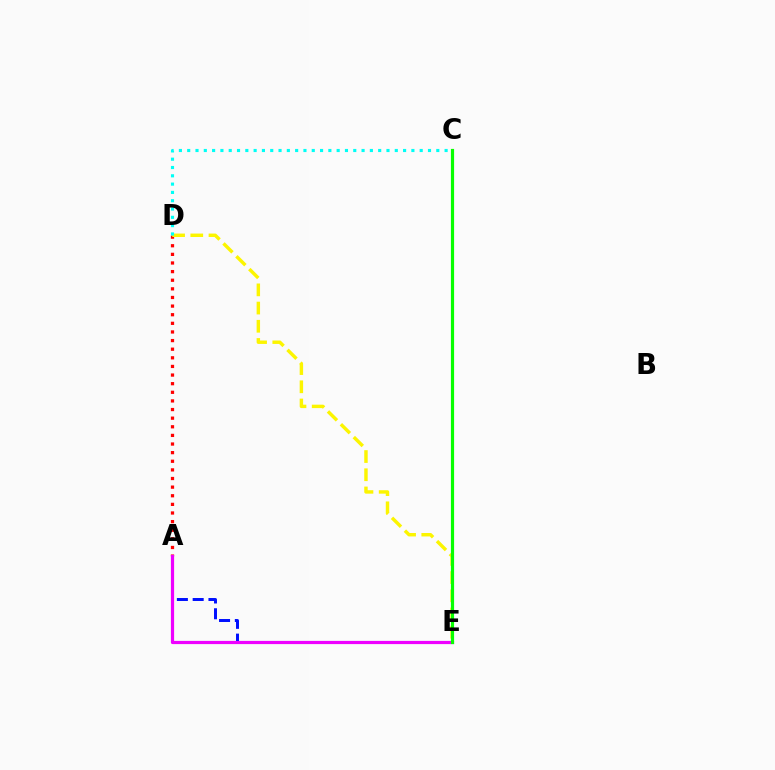{('A', 'D'): [{'color': '#ff0000', 'line_style': 'dotted', 'thickness': 2.34}], ('D', 'E'): [{'color': '#fcf500', 'line_style': 'dashed', 'thickness': 2.47}], ('A', 'E'): [{'color': '#0010ff', 'line_style': 'dashed', 'thickness': 2.15}, {'color': '#ee00ff', 'line_style': 'solid', 'thickness': 2.31}], ('C', 'D'): [{'color': '#00fff6', 'line_style': 'dotted', 'thickness': 2.26}], ('C', 'E'): [{'color': '#08ff00', 'line_style': 'solid', 'thickness': 2.29}]}